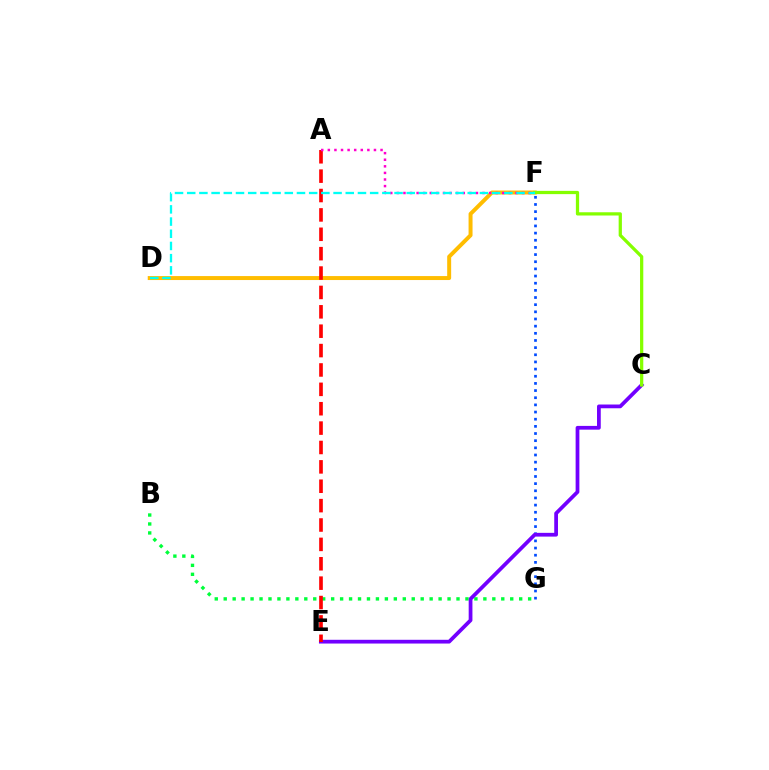{('B', 'G'): [{'color': '#00ff39', 'line_style': 'dotted', 'thickness': 2.43}], ('F', 'G'): [{'color': '#004bff', 'line_style': 'dotted', 'thickness': 1.94}], ('D', 'F'): [{'color': '#ffbd00', 'line_style': 'solid', 'thickness': 2.86}, {'color': '#00fff6', 'line_style': 'dashed', 'thickness': 1.66}], ('C', 'E'): [{'color': '#7200ff', 'line_style': 'solid', 'thickness': 2.7}], ('A', 'E'): [{'color': '#ff0000', 'line_style': 'dashed', 'thickness': 2.63}], ('A', 'F'): [{'color': '#ff00cf', 'line_style': 'dotted', 'thickness': 1.79}], ('C', 'F'): [{'color': '#84ff00', 'line_style': 'solid', 'thickness': 2.34}]}